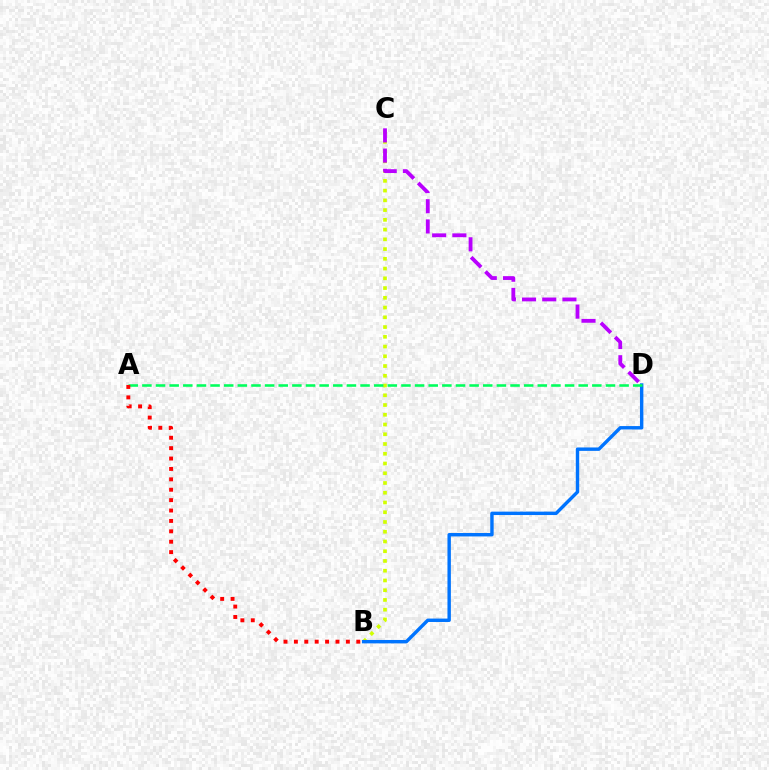{('B', 'C'): [{'color': '#d1ff00', 'line_style': 'dotted', 'thickness': 2.65}], ('B', 'D'): [{'color': '#0074ff', 'line_style': 'solid', 'thickness': 2.46}], ('C', 'D'): [{'color': '#b900ff', 'line_style': 'dashed', 'thickness': 2.75}], ('A', 'D'): [{'color': '#00ff5c', 'line_style': 'dashed', 'thickness': 1.85}], ('A', 'B'): [{'color': '#ff0000', 'line_style': 'dotted', 'thickness': 2.82}]}